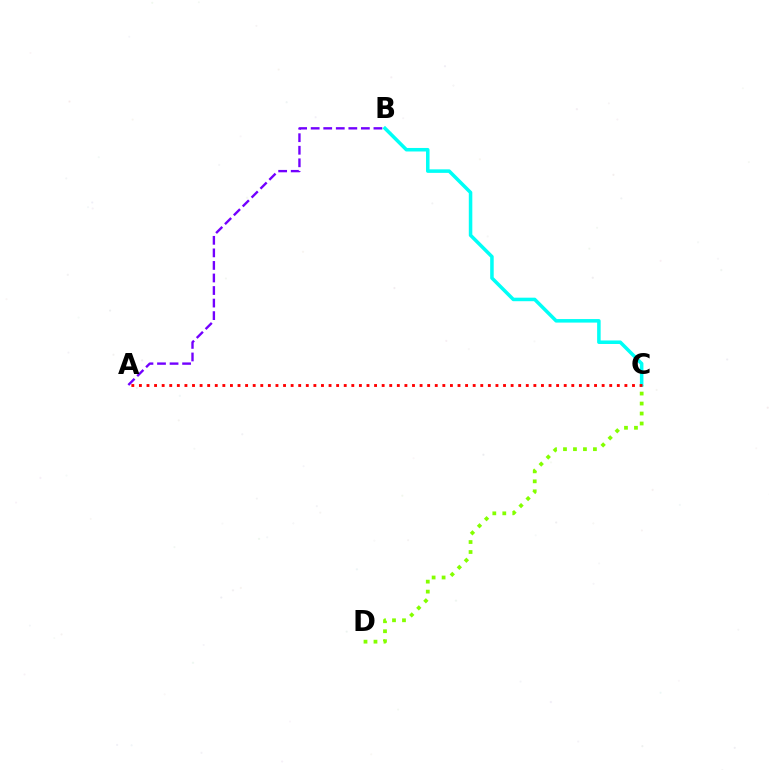{('A', 'B'): [{'color': '#7200ff', 'line_style': 'dashed', 'thickness': 1.7}], ('C', 'D'): [{'color': '#84ff00', 'line_style': 'dotted', 'thickness': 2.71}], ('B', 'C'): [{'color': '#00fff6', 'line_style': 'solid', 'thickness': 2.54}], ('A', 'C'): [{'color': '#ff0000', 'line_style': 'dotted', 'thickness': 2.06}]}